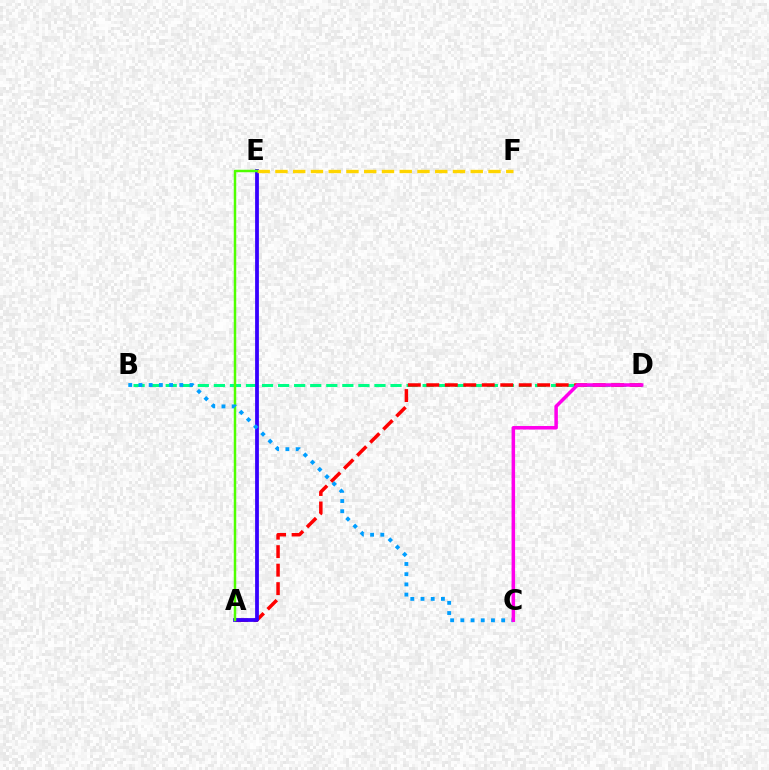{('B', 'D'): [{'color': '#00ff86', 'line_style': 'dashed', 'thickness': 2.18}], ('A', 'D'): [{'color': '#ff0000', 'line_style': 'dashed', 'thickness': 2.51}], ('A', 'E'): [{'color': '#3700ff', 'line_style': 'solid', 'thickness': 2.72}, {'color': '#4fff00', 'line_style': 'solid', 'thickness': 1.78}], ('E', 'F'): [{'color': '#ffd500', 'line_style': 'dashed', 'thickness': 2.41}], ('B', 'C'): [{'color': '#009eff', 'line_style': 'dotted', 'thickness': 2.77}], ('C', 'D'): [{'color': '#ff00ed', 'line_style': 'solid', 'thickness': 2.53}]}